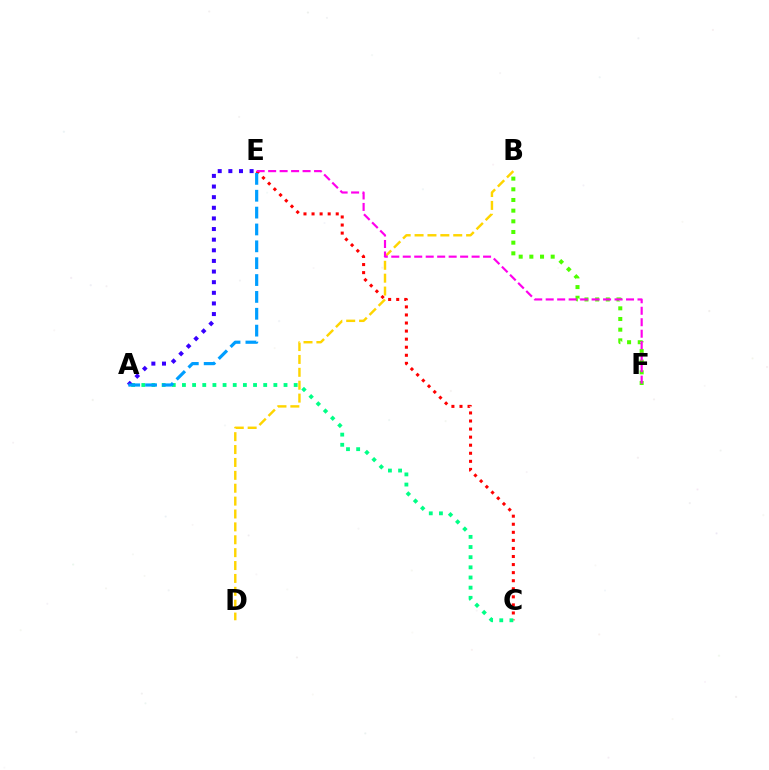{('C', 'E'): [{'color': '#ff0000', 'line_style': 'dotted', 'thickness': 2.19}], ('A', 'C'): [{'color': '#00ff86', 'line_style': 'dotted', 'thickness': 2.76}], ('B', 'F'): [{'color': '#4fff00', 'line_style': 'dotted', 'thickness': 2.9}], ('A', 'E'): [{'color': '#3700ff', 'line_style': 'dotted', 'thickness': 2.89}, {'color': '#009eff', 'line_style': 'dashed', 'thickness': 2.29}], ('B', 'D'): [{'color': '#ffd500', 'line_style': 'dashed', 'thickness': 1.75}], ('E', 'F'): [{'color': '#ff00ed', 'line_style': 'dashed', 'thickness': 1.56}]}